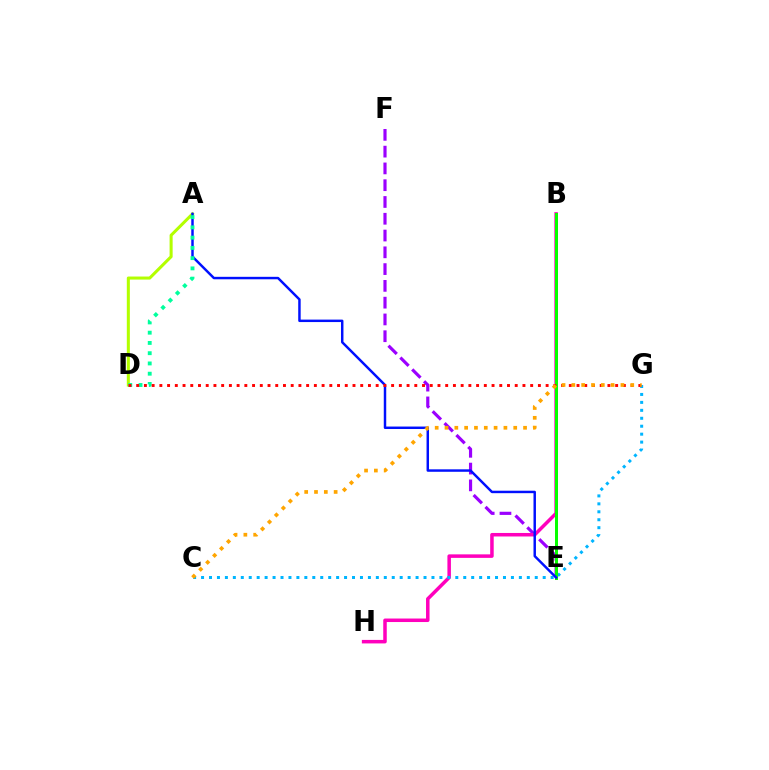{('A', 'D'): [{'color': '#b3ff00', 'line_style': 'solid', 'thickness': 2.19}, {'color': '#00ff9d', 'line_style': 'dotted', 'thickness': 2.79}], ('E', 'F'): [{'color': '#9b00ff', 'line_style': 'dashed', 'thickness': 2.28}], ('B', 'H'): [{'color': '#ff00bd', 'line_style': 'solid', 'thickness': 2.53}], ('C', 'G'): [{'color': '#00b5ff', 'line_style': 'dotted', 'thickness': 2.16}, {'color': '#ffa500', 'line_style': 'dotted', 'thickness': 2.67}], ('B', 'E'): [{'color': '#08ff00', 'line_style': 'solid', 'thickness': 2.16}], ('A', 'E'): [{'color': '#0010ff', 'line_style': 'solid', 'thickness': 1.77}], ('D', 'G'): [{'color': '#ff0000', 'line_style': 'dotted', 'thickness': 2.1}]}